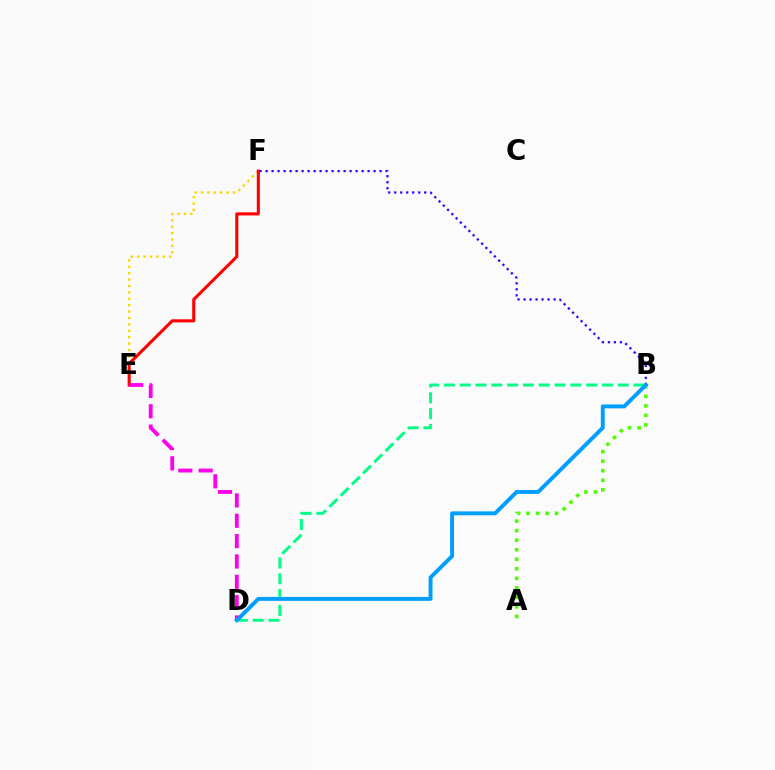{('E', 'F'): [{'color': '#ffd500', 'line_style': 'dotted', 'thickness': 1.74}, {'color': '#ff0000', 'line_style': 'solid', 'thickness': 2.22}], ('B', 'F'): [{'color': '#3700ff', 'line_style': 'dotted', 'thickness': 1.63}], ('A', 'B'): [{'color': '#4fff00', 'line_style': 'dotted', 'thickness': 2.59}], ('D', 'E'): [{'color': '#ff00ed', 'line_style': 'dashed', 'thickness': 2.76}], ('B', 'D'): [{'color': '#00ff86', 'line_style': 'dashed', 'thickness': 2.15}, {'color': '#009eff', 'line_style': 'solid', 'thickness': 2.82}]}